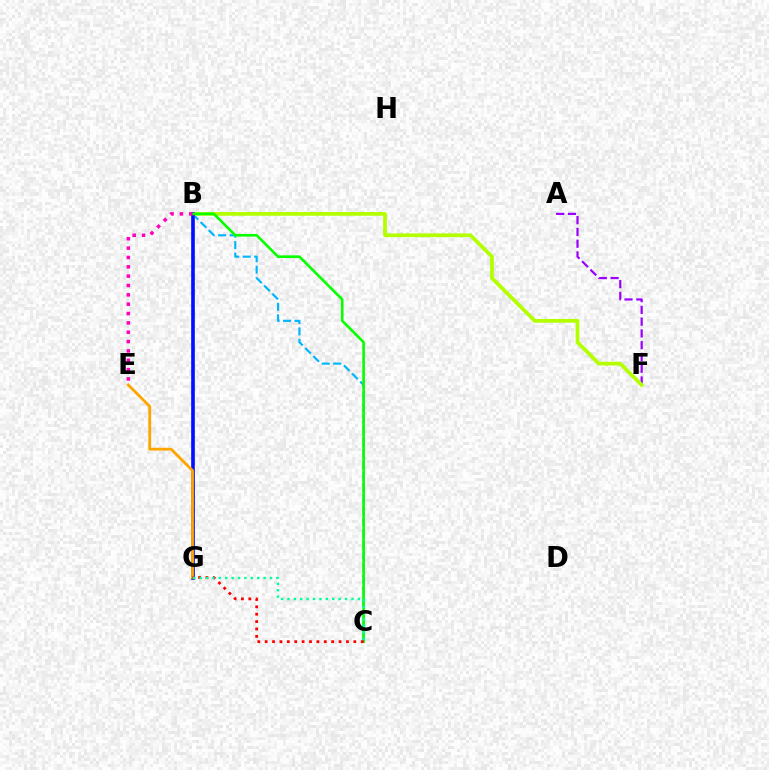{('B', 'C'): [{'color': '#00b5ff', 'line_style': 'dashed', 'thickness': 1.56}, {'color': '#08ff00', 'line_style': 'solid', 'thickness': 1.9}], ('A', 'F'): [{'color': '#9b00ff', 'line_style': 'dashed', 'thickness': 1.6}], ('B', 'F'): [{'color': '#b3ff00', 'line_style': 'solid', 'thickness': 2.69}], ('B', 'G'): [{'color': '#0010ff', 'line_style': 'solid', 'thickness': 2.62}], ('E', 'G'): [{'color': '#ffa500', 'line_style': 'solid', 'thickness': 2.03}], ('B', 'E'): [{'color': '#ff00bd', 'line_style': 'dotted', 'thickness': 2.54}], ('C', 'G'): [{'color': '#ff0000', 'line_style': 'dotted', 'thickness': 2.01}, {'color': '#00ff9d', 'line_style': 'dotted', 'thickness': 1.74}]}